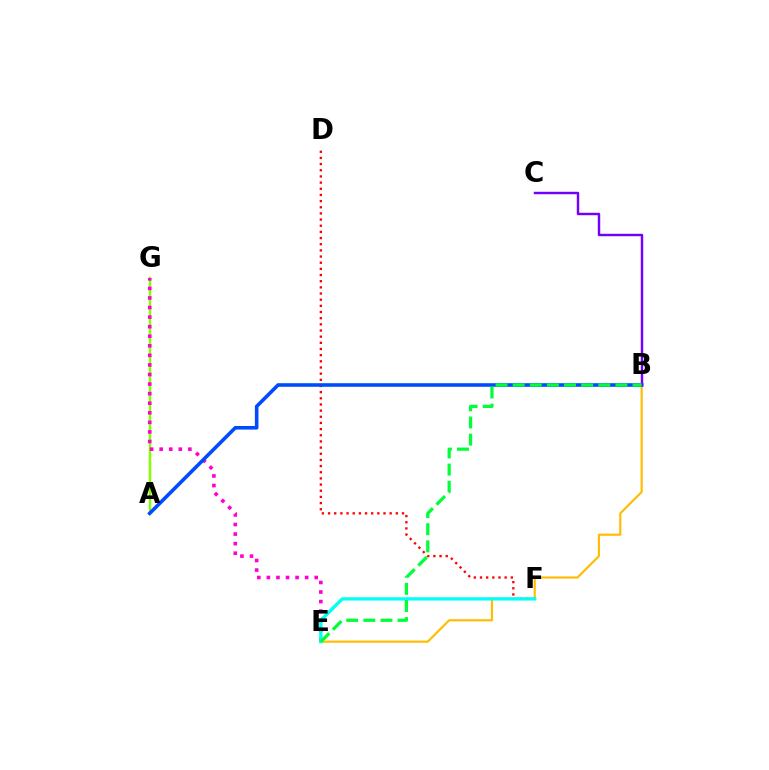{('A', 'G'): [{'color': '#84ff00', 'line_style': 'solid', 'thickness': 1.77}], ('B', 'E'): [{'color': '#ffbd00', 'line_style': 'solid', 'thickness': 1.56}, {'color': '#00ff39', 'line_style': 'dashed', 'thickness': 2.33}], ('D', 'F'): [{'color': '#ff0000', 'line_style': 'dotted', 'thickness': 1.67}], ('E', 'G'): [{'color': '#ff00cf', 'line_style': 'dotted', 'thickness': 2.6}], ('E', 'F'): [{'color': '#00fff6', 'line_style': 'solid', 'thickness': 2.38}], ('A', 'B'): [{'color': '#004bff', 'line_style': 'solid', 'thickness': 2.58}], ('B', 'C'): [{'color': '#7200ff', 'line_style': 'solid', 'thickness': 1.75}]}